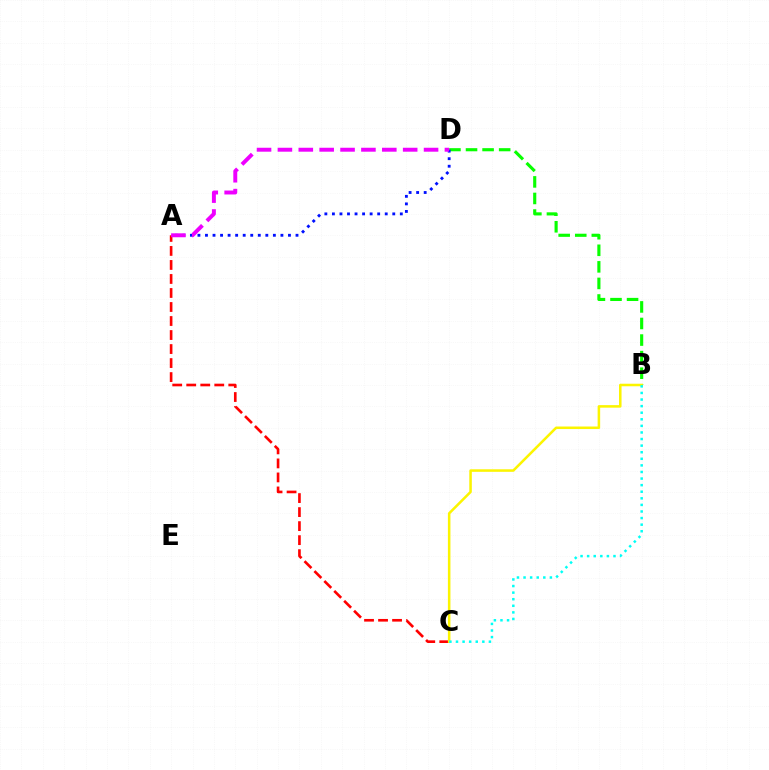{('B', 'D'): [{'color': '#08ff00', 'line_style': 'dashed', 'thickness': 2.25}], ('A', 'C'): [{'color': '#ff0000', 'line_style': 'dashed', 'thickness': 1.9}], ('B', 'C'): [{'color': '#fcf500', 'line_style': 'solid', 'thickness': 1.82}, {'color': '#00fff6', 'line_style': 'dotted', 'thickness': 1.79}], ('A', 'D'): [{'color': '#0010ff', 'line_style': 'dotted', 'thickness': 2.05}, {'color': '#ee00ff', 'line_style': 'dashed', 'thickness': 2.84}]}